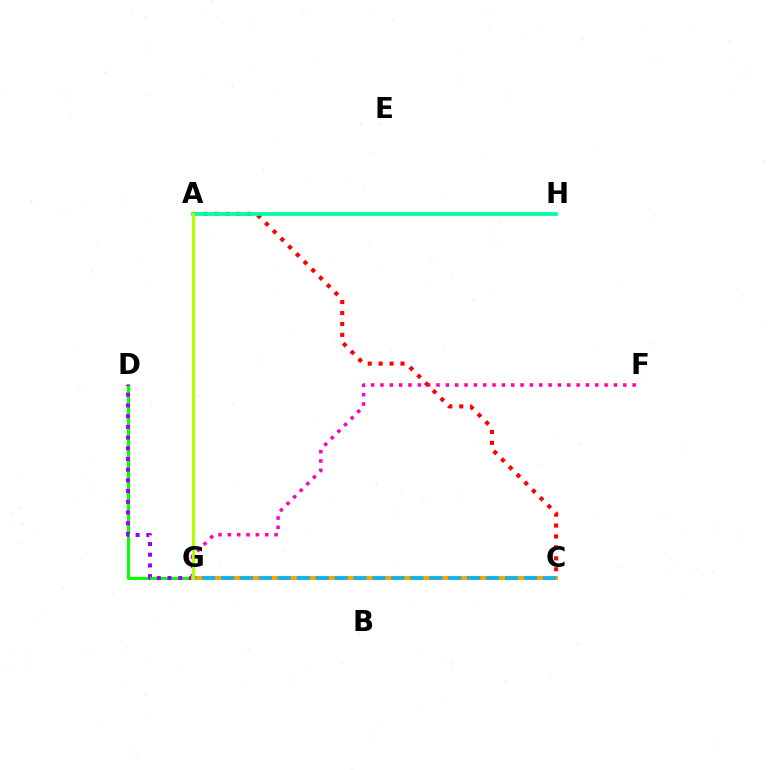{('C', 'G'): [{'color': '#0010ff', 'line_style': 'dashed', 'thickness': 1.8}, {'color': '#ffa500', 'line_style': 'solid', 'thickness': 2.98}, {'color': '#00b5ff', 'line_style': 'dashed', 'thickness': 2.57}], ('D', 'G'): [{'color': '#08ff00', 'line_style': 'solid', 'thickness': 2.21}, {'color': '#9b00ff', 'line_style': 'dotted', 'thickness': 2.91}], ('F', 'G'): [{'color': '#ff00bd', 'line_style': 'dotted', 'thickness': 2.54}], ('A', 'C'): [{'color': '#ff0000', 'line_style': 'dotted', 'thickness': 2.97}], ('A', 'H'): [{'color': '#00ff9d', 'line_style': 'solid', 'thickness': 2.7}], ('A', 'G'): [{'color': '#b3ff00', 'line_style': 'solid', 'thickness': 2.29}]}